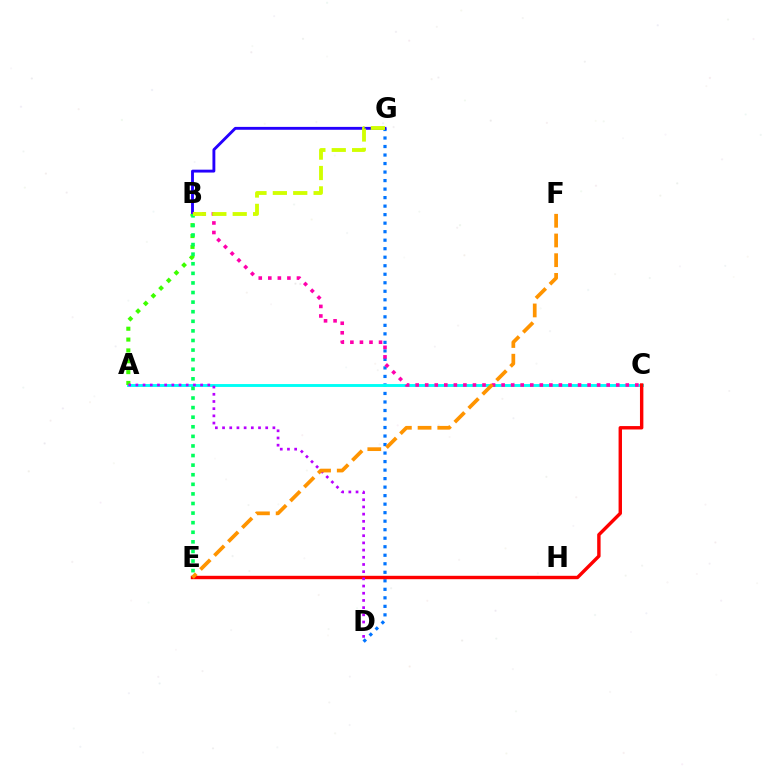{('D', 'G'): [{'color': '#0074ff', 'line_style': 'dotted', 'thickness': 2.31}], ('B', 'G'): [{'color': '#2500ff', 'line_style': 'solid', 'thickness': 2.07}, {'color': '#d1ff00', 'line_style': 'dashed', 'thickness': 2.77}], ('A', 'C'): [{'color': '#00fff6', 'line_style': 'solid', 'thickness': 2.08}], ('A', 'B'): [{'color': '#3dff00', 'line_style': 'dotted', 'thickness': 2.95}], ('B', 'C'): [{'color': '#ff00ac', 'line_style': 'dotted', 'thickness': 2.6}], ('B', 'E'): [{'color': '#00ff5c', 'line_style': 'dotted', 'thickness': 2.61}], ('C', 'E'): [{'color': '#ff0000', 'line_style': 'solid', 'thickness': 2.45}], ('A', 'D'): [{'color': '#b900ff', 'line_style': 'dotted', 'thickness': 1.95}], ('E', 'F'): [{'color': '#ff9400', 'line_style': 'dashed', 'thickness': 2.68}]}